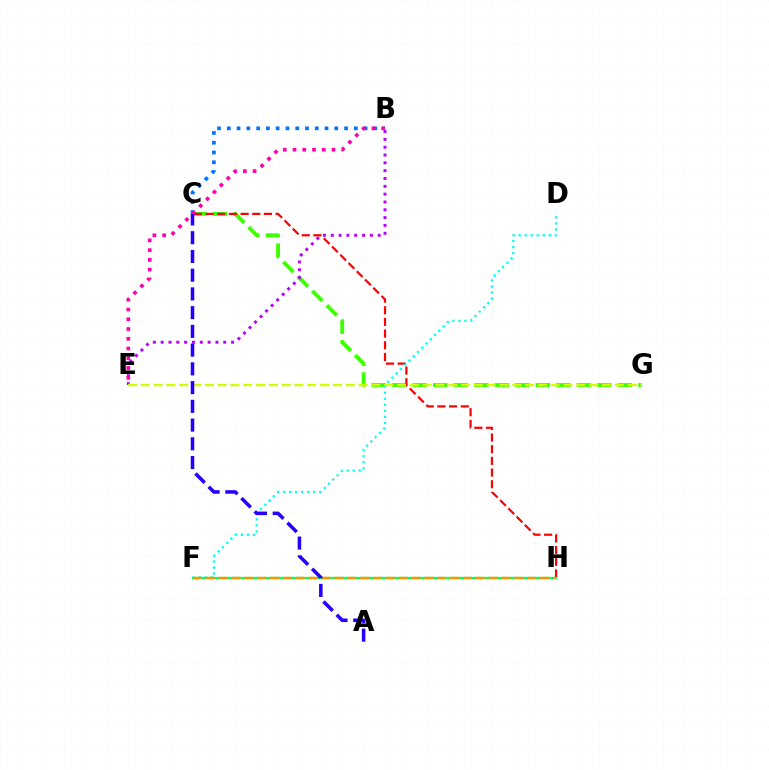{('C', 'G'): [{'color': '#3dff00', 'line_style': 'dashed', 'thickness': 2.79}], ('B', 'E'): [{'color': '#b900ff', 'line_style': 'dotted', 'thickness': 2.13}, {'color': '#ff00ac', 'line_style': 'dotted', 'thickness': 2.65}], ('C', 'H'): [{'color': '#ff0000', 'line_style': 'dashed', 'thickness': 1.58}], ('D', 'F'): [{'color': '#00fff6', 'line_style': 'dotted', 'thickness': 1.64}], ('E', 'G'): [{'color': '#d1ff00', 'line_style': 'dashed', 'thickness': 1.74}], ('B', 'C'): [{'color': '#0074ff', 'line_style': 'dotted', 'thickness': 2.65}], ('F', 'H'): [{'color': '#00ff5c', 'line_style': 'solid', 'thickness': 1.64}, {'color': '#ff9400', 'line_style': 'dashed', 'thickness': 1.75}], ('A', 'C'): [{'color': '#2500ff', 'line_style': 'dashed', 'thickness': 2.55}]}